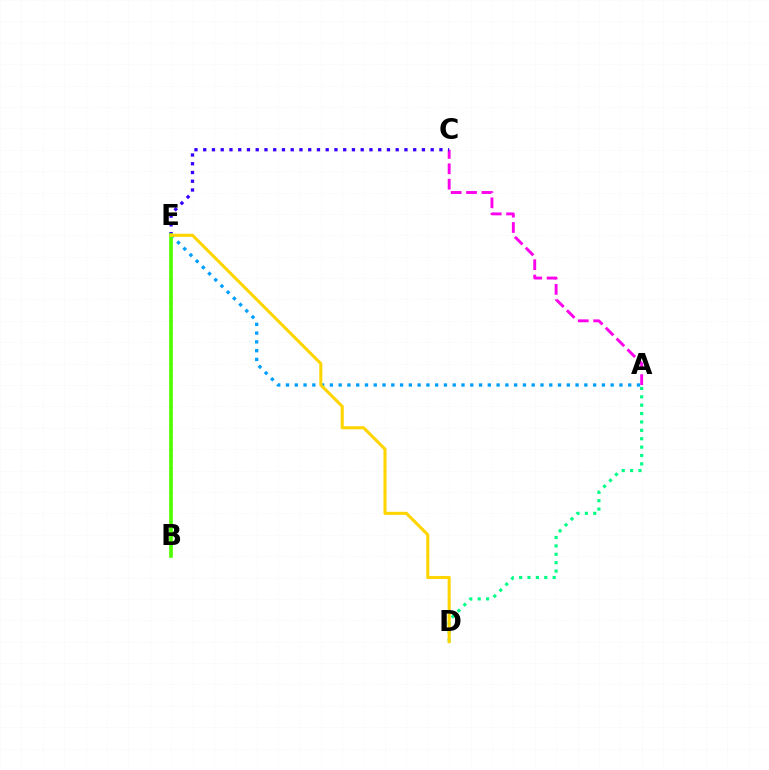{('A', 'C'): [{'color': '#ff00ed', 'line_style': 'dashed', 'thickness': 2.09}], ('C', 'E'): [{'color': '#3700ff', 'line_style': 'dotted', 'thickness': 2.38}], ('A', 'E'): [{'color': '#009eff', 'line_style': 'dotted', 'thickness': 2.38}], ('B', 'E'): [{'color': '#ff0000', 'line_style': 'dotted', 'thickness': 1.66}, {'color': '#4fff00', 'line_style': 'solid', 'thickness': 2.63}], ('A', 'D'): [{'color': '#00ff86', 'line_style': 'dotted', 'thickness': 2.28}], ('D', 'E'): [{'color': '#ffd500', 'line_style': 'solid', 'thickness': 2.22}]}